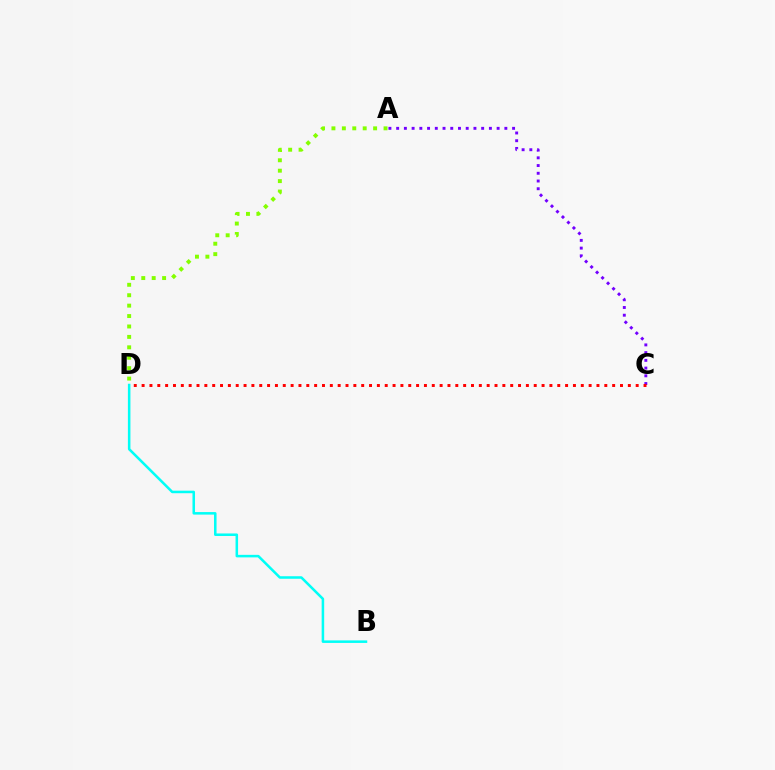{('A', 'C'): [{'color': '#7200ff', 'line_style': 'dotted', 'thickness': 2.1}], ('C', 'D'): [{'color': '#ff0000', 'line_style': 'dotted', 'thickness': 2.13}], ('B', 'D'): [{'color': '#00fff6', 'line_style': 'solid', 'thickness': 1.82}], ('A', 'D'): [{'color': '#84ff00', 'line_style': 'dotted', 'thickness': 2.83}]}